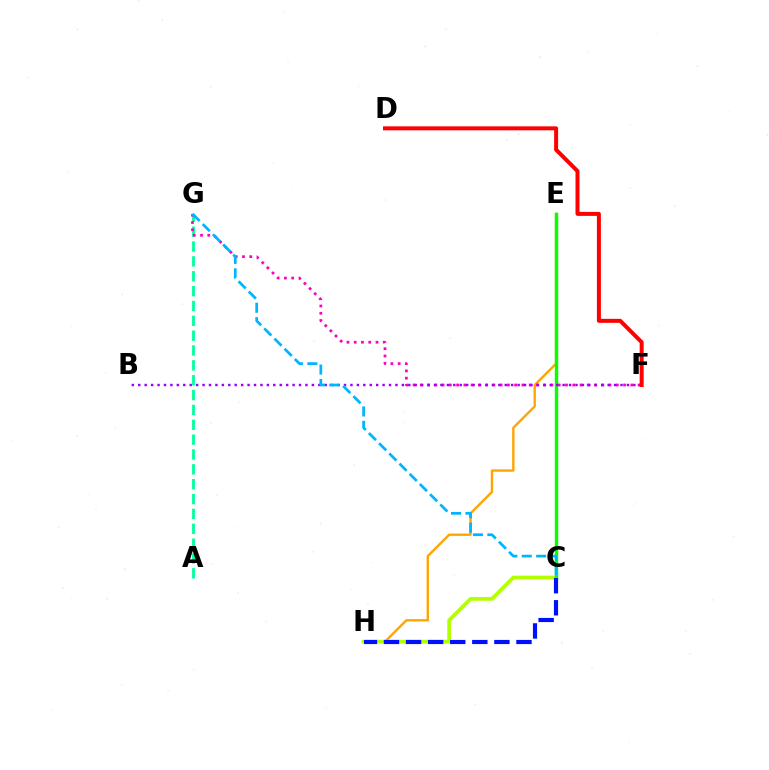{('E', 'H'): [{'color': '#ffa500', 'line_style': 'solid', 'thickness': 1.72}], ('A', 'G'): [{'color': '#00ff9d', 'line_style': 'dashed', 'thickness': 2.02}], ('C', 'H'): [{'color': '#b3ff00', 'line_style': 'solid', 'thickness': 2.7}, {'color': '#0010ff', 'line_style': 'dashed', 'thickness': 3.0}], ('F', 'G'): [{'color': '#ff00bd', 'line_style': 'dotted', 'thickness': 1.97}], ('C', 'E'): [{'color': '#08ff00', 'line_style': 'solid', 'thickness': 2.46}], ('B', 'F'): [{'color': '#9b00ff', 'line_style': 'dotted', 'thickness': 1.75}], ('D', 'F'): [{'color': '#ff0000', 'line_style': 'solid', 'thickness': 2.87}], ('C', 'G'): [{'color': '#00b5ff', 'line_style': 'dashed', 'thickness': 1.96}]}